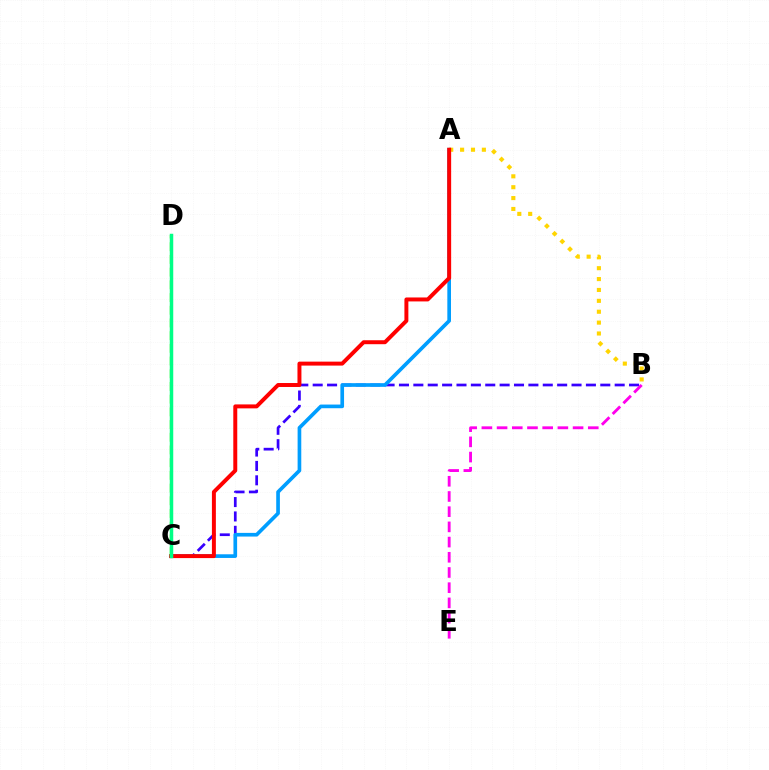{('B', 'C'): [{'color': '#3700ff', 'line_style': 'dashed', 'thickness': 1.95}], ('A', 'B'): [{'color': '#ffd500', 'line_style': 'dotted', 'thickness': 2.96}], ('A', 'C'): [{'color': '#009eff', 'line_style': 'solid', 'thickness': 2.64}, {'color': '#ff0000', 'line_style': 'solid', 'thickness': 2.85}], ('B', 'E'): [{'color': '#ff00ed', 'line_style': 'dashed', 'thickness': 2.07}], ('C', 'D'): [{'color': '#4fff00', 'line_style': 'dashed', 'thickness': 1.73}, {'color': '#00ff86', 'line_style': 'solid', 'thickness': 2.51}]}